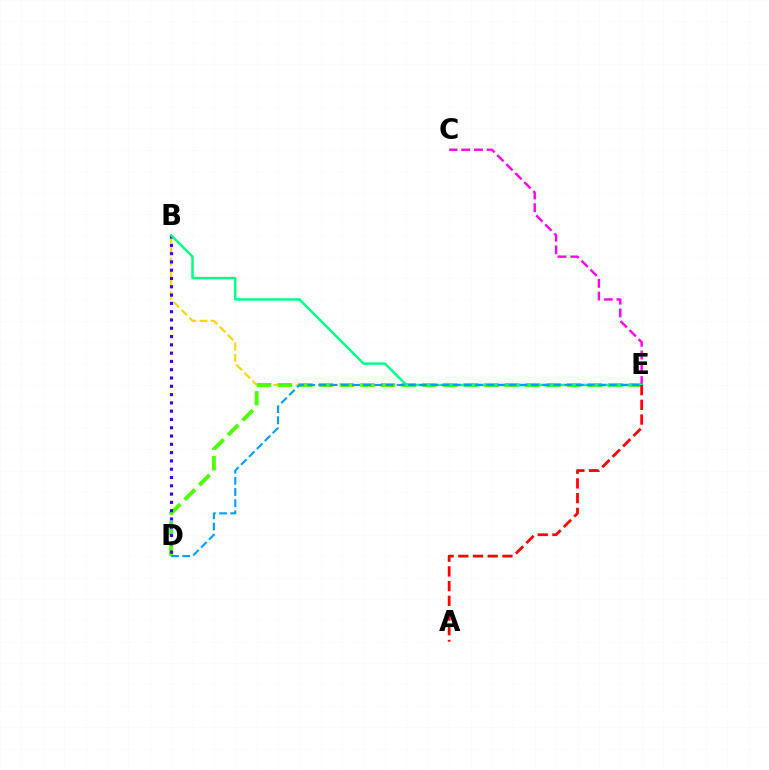{('B', 'E'): [{'color': '#ffd500', 'line_style': 'dashed', 'thickness': 1.53}, {'color': '#00ff86', 'line_style': 'solid', 'thickness': 1.77}], ('D', 'E'): [{'color': '#4fff00', 'line_style': 'dashed', 'thickness': 2.81}, {'color': '#009eff', 'line_style': 'dashed', 'thickness': 1.52}], ('B', 'D'): [{'color': '#3700ff', 'line_style': 'dotted', 'thickness': 2.25}], ('C', 'E'): [{'color': '#ff00ed', 'line_style': 'dashed', 'thickness': 1.73}], ('A', 'E'): [{'color': '#ff0000', 'line_style': 'dashed', 'thickness': 2.0}]}